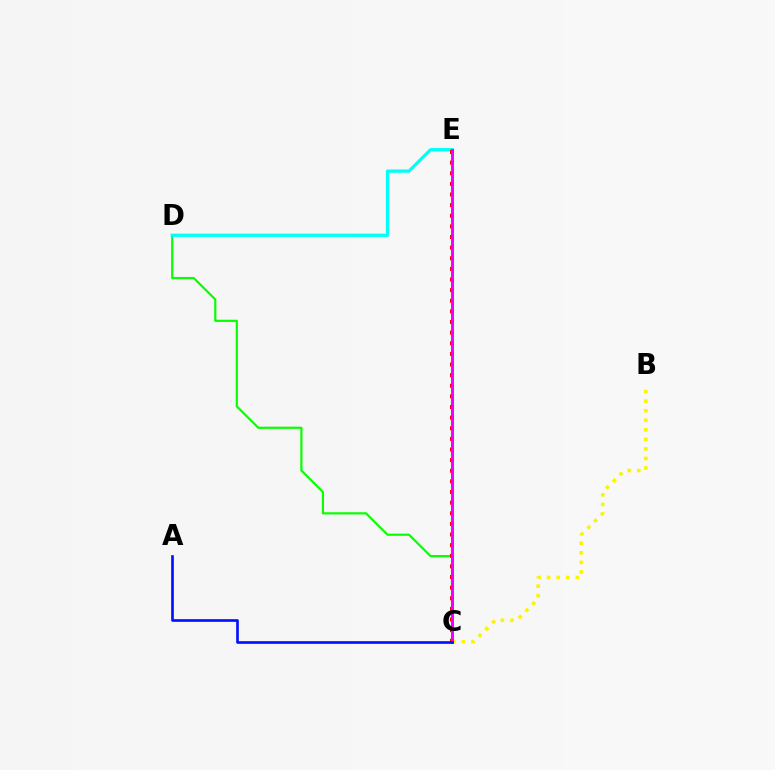{('C', 'D'): [{'color': '#08ff00', 'line_style': 'solid', 'thickness': 1.58}], ('B', 'C'): [{'color': '#fcf500', 'line_style': 'dotted', 'thickness': 2.6}], ('D', 'E'): [{'color': '#00fff6', 'line_style': 'solid', 'thickness': 2.36}], ('C', 'E'): [{'color': '#ff0000', 'line_style': 'dotted', 'thickness': 2.89}, {'color': '#ee00ff', 'line_style': 'solid', 'thickness': 2.12}], ('A', 'C'): [{'color': '#0010ff', 'line_style': 'solid', 'thickness': 1.9}]}